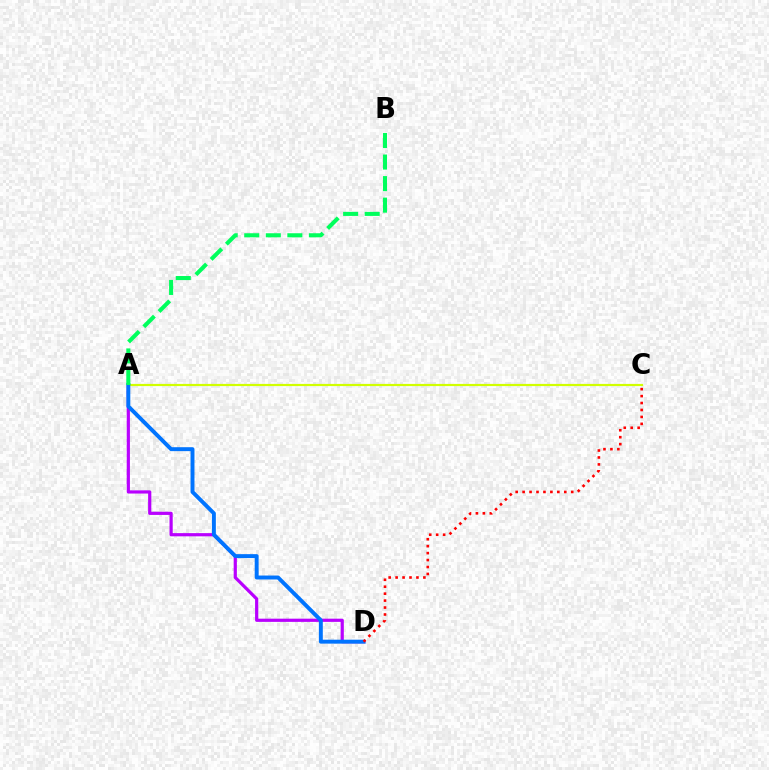{('A', 'C'): [{'color': '#d1ff00', 'line_style': 'solid', 'thickness': 1.57}], ('A', 'D'): [{'color': '#b900ff', 'line_style': 'solid', 'thickness': 2.3}, {'color': '#0074ff', 'line_style': 'solid', 'thickness': 2.83}], ('A', 'B'): [{'color': '#00ff5c', 'line_style': 'dashed', 'thickness': 2.93}], ('C', 'D'): [{'color': '#ff0000', 'line_style': 'dotted', 'thickness': 1.89}]}